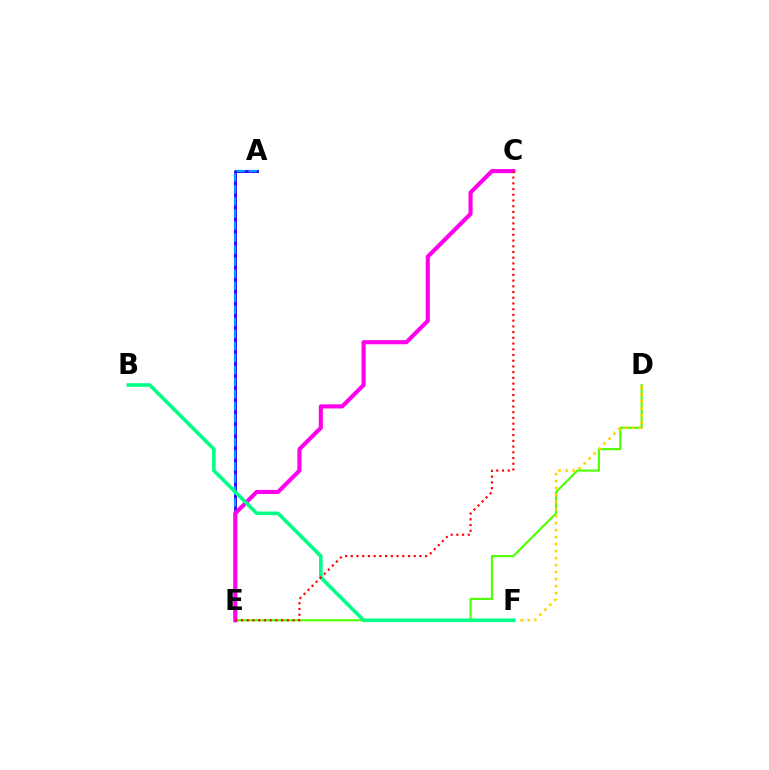{('D', 'E'): [{'color': '#4fff00', 'line_style': 'solid', 'thickness': 1.53}], ('A', 'E'): [{'color': '#3700ff', 'line_style': 'solid', 'thickness': 2.1}, {'color': '#009eff', 'line_style': 'dashed', 'thickness': 1.64}], ('D', 'F'): [{'color': '#ffd500', 'line_style': 'dotted', 'thickness': 1.9}], ('C', 'E'): [{'color': '#ff00ed', 'line_style': 'solid', 'thickness': 2.95}, {'color': '#ff0000', 'line_style': 'dotted', 'thickness': 1.55}], ('B', 'F'): [{'color': '#00ff86', 'line_style': 'solid', 'thickness': 2.59}]}